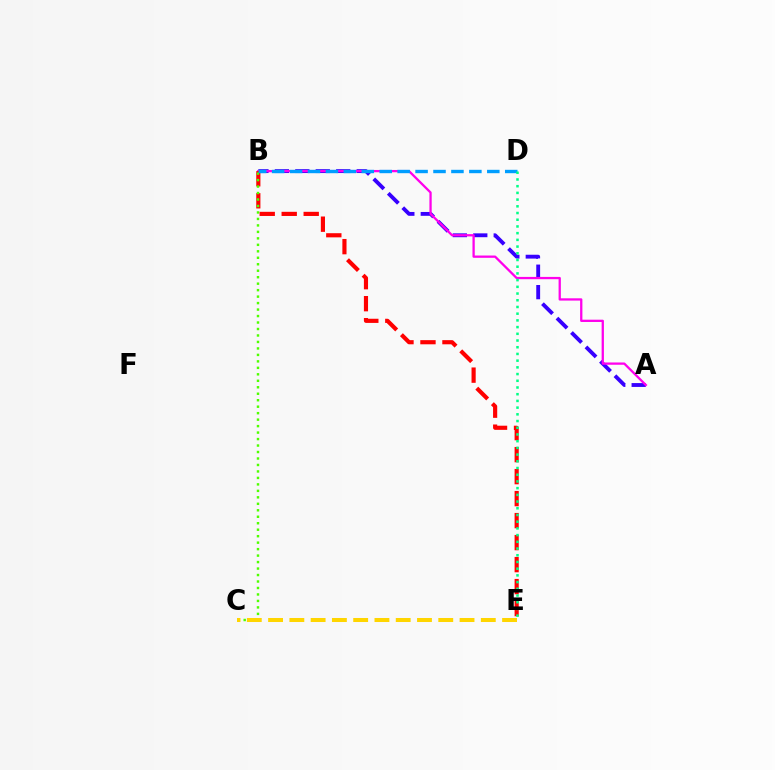{('A', 'B'): [{'color': '#3700ff', 'line_style': 'dashed', 'thickness': 2.78}, {'color': '#ff00ed', 'line_style': 'solid', 'thickness': 1.64}], ('B', 'E'): [{'color': '#ff0000', 'line_style': 'dashed', 'thickness': 2.99}], ('B', 'C'): [{'color': '#4fff00', 'line_style': 'dotted', 'thickness': 1.76}], ('B', 'D'): [{'color': '#009eff', 'line_style': 'dashed', 'thickness': 2.44}], ('C', 'E'): [{'color': '#ffd500', 'line_style': 'dashed', 'thickness': 2.89}], ('D', 'E'): [{'color': '#00ff86', 'line_style': 'dotted', 'thickness': 1.82}]}